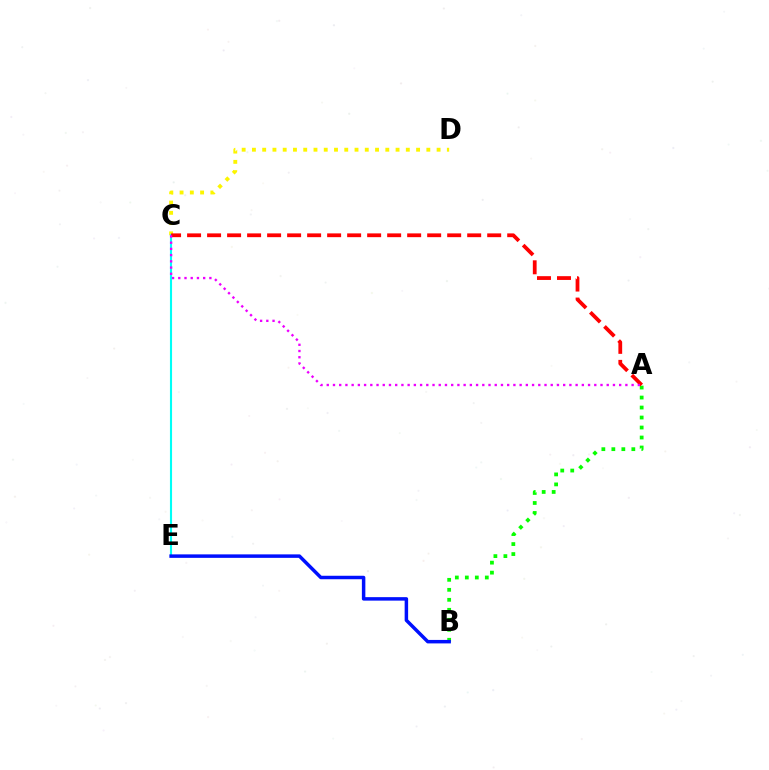{('C', 'D'): [{'color': '#fcf500', 'line_style': 'dotted', 'thickness': 2.79}], ('C', 'E'): [{'color': '#00fff6', 'line_style': 'solid', 'thickness': 1.53}], ('A', 'B'): [{'color': '#08ff00', 'line_style': 'dotted', 'thickness': 2.71}], ('B', 'E'): [{'color': '#0010ff', 'line_style': 'solid', 'thickness': 2.5}], ('A', 'C'): [{'color': '#ff0000', 'line_style': 'dashed', 'thickness': 2.72}, {'color': '#ee00ff', 'line_style': 'dotted', 'thickness': 1.69}]}